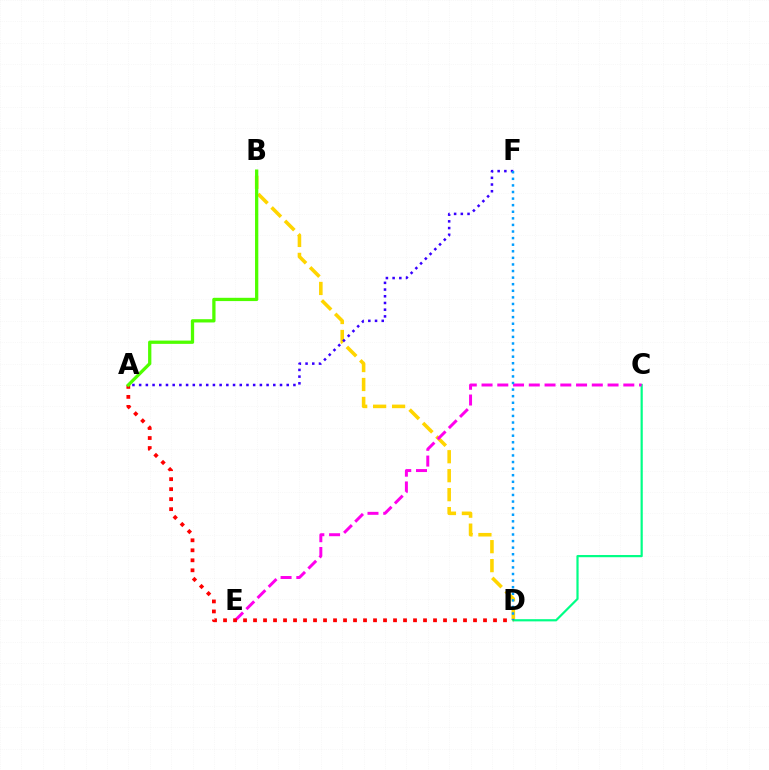{('B', 'D'): [{'color': '#ffd500', 'line_style': 'dashed', 'thickness': 2.58}], ('C', 'D'): [{'color': '#00ff86', 'line_style': 'solid', 'thickness': 1.58}], ('C', 'E'): [{'color': '#ff00ed', 'line_style': 'dashed', 'thickness': 2.14}], ('A', 'F'): [{'color': '#3700ff', 'line_style': 'dotted', 'thickness': 1.82}], ('D', 'F'): [{'color': '#009eff', 'line_style': 'dotted', 'thickness': 1.79}], ('A', 'D'): [{'color': '#ff0000', 'line_style': 'dotted', 'thickness': 2.72}], ('A', 'B'): [{'color': '#4fff00', 'line_style': 'solid', 'thickness': 2.36}]}